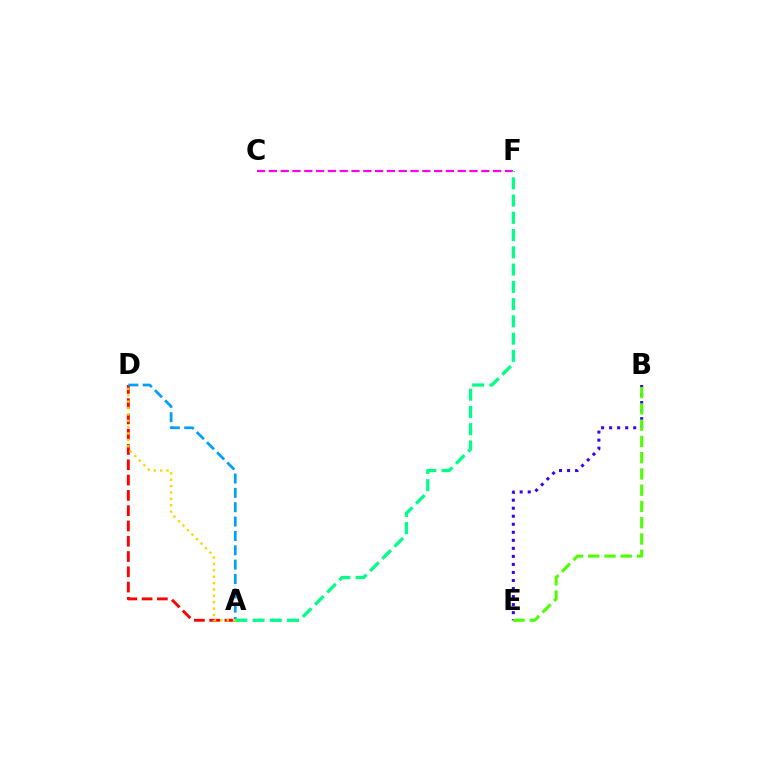{('A', 'D'): [{'color': '#ff0000', 'line_style': 'dashed', 'thickness': 2.08}, {'color': '#009eff', 'line_style': 'dashed', 'thickness': 1.95}, {'color': '#ffd500', 'line_style': 'dotted', 'thickness': 1.73}], ('C', 'F'): [{'color': '#ff00ed', 'line_style': 'dashed', 'thickness': 1.6}], ('A', 'F'): [{'color': '#00ff86', 'line_style': 'dashed', 'thickness': 2.34}], ('B', 'E'): [{'color': '#3700ff', 'line_style': 'dotted', 'thickness': 2.18}, {'color': '#4fff00', 'line_style': 'dashed', 'thickness': 2.21}]}